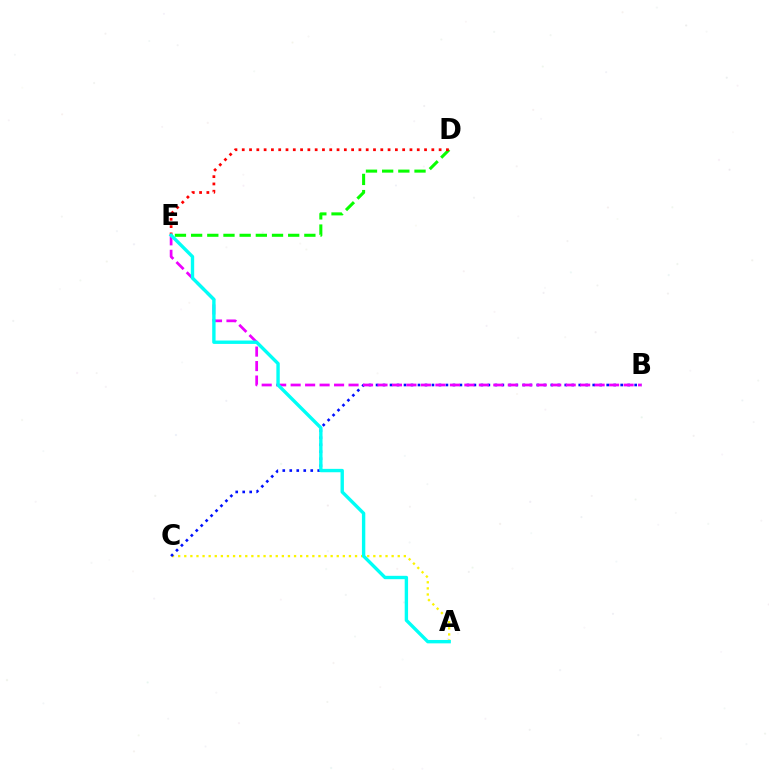{('D', 'E'): [{'color': '#08ff00', 'line_style': 'dashed', 'thickness': 2.2}, {'color': '#ff0000', 'line_style': 'dotted', 'thickness': 1.98}], ('A', 'C'): [{'color': '#fcf500', 'line_style': 'dotted', 'thickness': 1.66}], ('B', 'C'): [{'color': '#0010ff', 'line_style': 'dotted', 'thickness': 1.9}], ('B', 'E'): [{'color': '#ee00ff', 'line_style': 'dashed', 'thickness': 1.97}], ('A', 'E'): [{'color': '#00fff6', 'line_style': 'solid', 'thickness': 2.43}]}